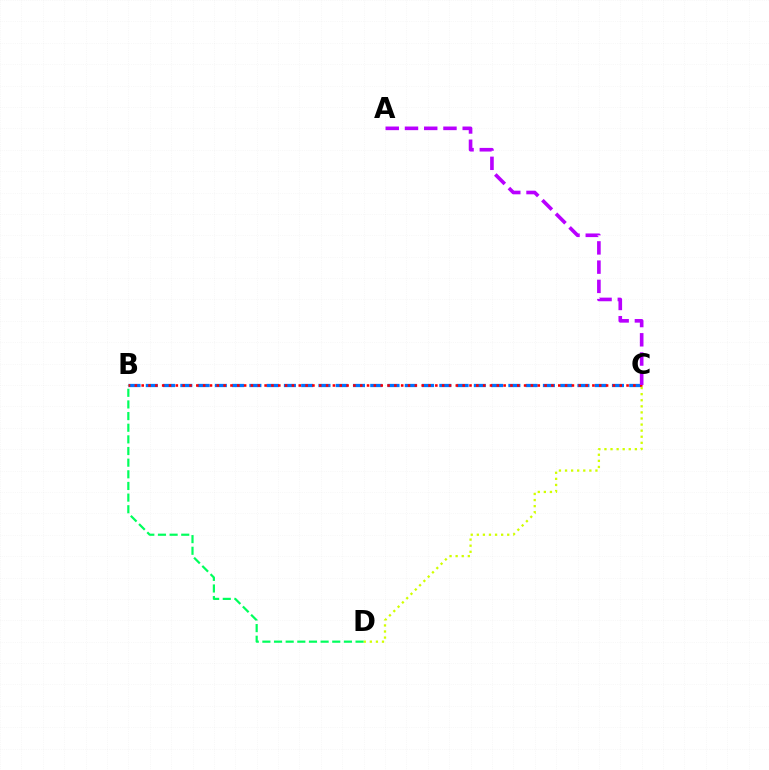{('B', 'C'): [{'color': '#0074ff', 'line_style': 'dashed', 'thickness': 2.35}, {'color': '#ff0000', 'line_style': 'dotted', 'thickness': 1.86}], ('C', 'D'): [{'color': '#d1ff00', 'line_style': 'dotted', 'thickness': 1.65}], ('B', 'D'): [{'color': '#00ff5c', 'line_style': 'dashed', 'thickness': 1.58}], ('A', 'C'): [{'color': '#b900ff', 'line_style': 'dashed', 'thickness': 2.61}]}